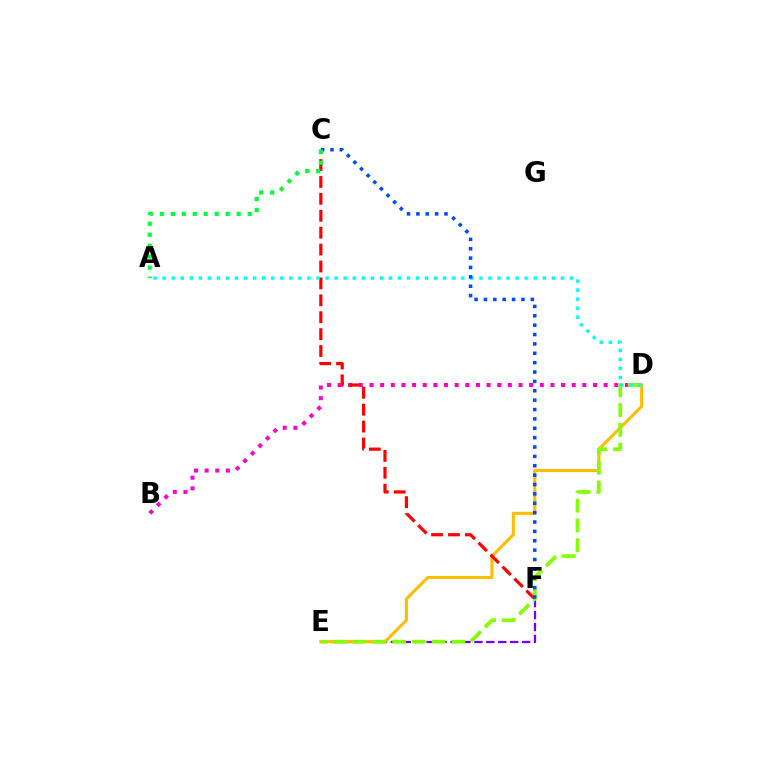{('E', 'F'): [{'color': '#7200ff', 'line_style': 'dashed', 'thickness': 1.62}], ('B', 'D'): [{'color': '#ff00cf', 'line_style': 'dotted', 'thickness': 2.89}], ('D', 'E'): [{'color': '#ffbd00', 'line_style': 'solid', 'thickness': 2.22}, {'color': '#84ff00', 'line_style': 'dashed', 'thickness': 2.69}], ('C', 'F'): [{'color': '#ff0000', 'line_style': 'dashed', 'thickness': 2.3}, {'color': '#004bff', 'line_style': 'dotted', 'thickness': 2.55}], ('A', 'D'): [{'color': '#00fff6', 'line_style': 'dotted', 'thickness': 2.46}], ('A', 'C'): [{'color': '#00ff39', 'line_style': 'dotted', 'thickness': 2.98}]}